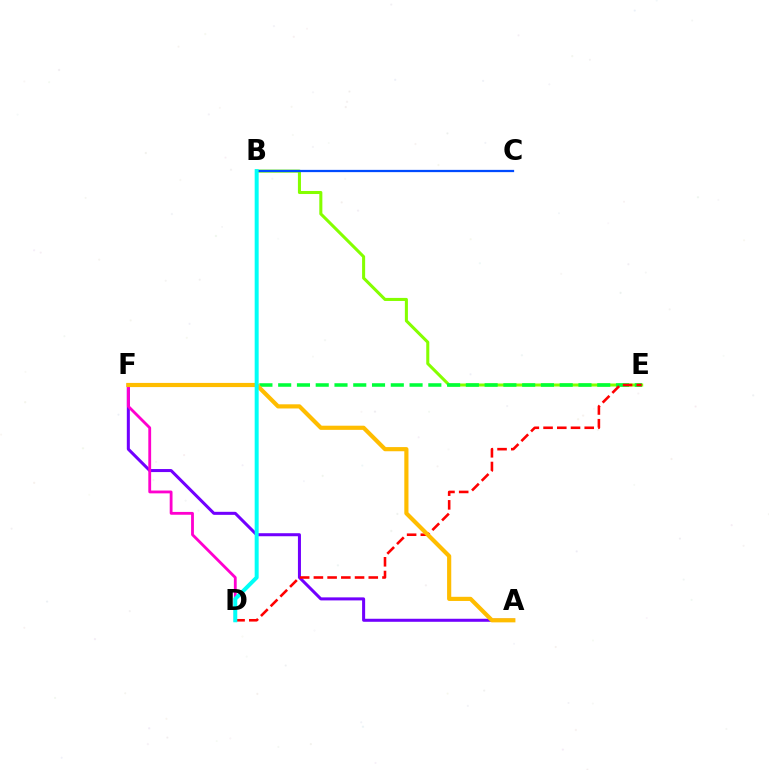{('A', 'F'): [{'color': '#7200ff', 'line_style': 'solid', 'thickness': 2.18}, {'color': '#ffbd00', 'line_style': 'solid', 'thickness': 3.0}], ('B', 'E'): [{'color': '#84ff00', 'line_style': 'solid', 'thickness': 2.2}], ('E', 'F'): [{'color': '#00ff39', 'line_style': 'dashed', 'thickness': 2.55}], ('B', 'C'): [{'color': '#004bff', 'line_style': 'solid', 'thickness': 1.63}], ('D', 'F'): [{'color': '#ff00cf', 'line_style': 'solid', 'thickness': 2.03}], ('D', 'E'): [{'color': '#ff0000', 'line_style': 'dashed', 'thickness': 1.86}], ('B', 'D'): [{'color': '#00fff6', 'line_style': 'solid', 'thickness': 2.86}]}